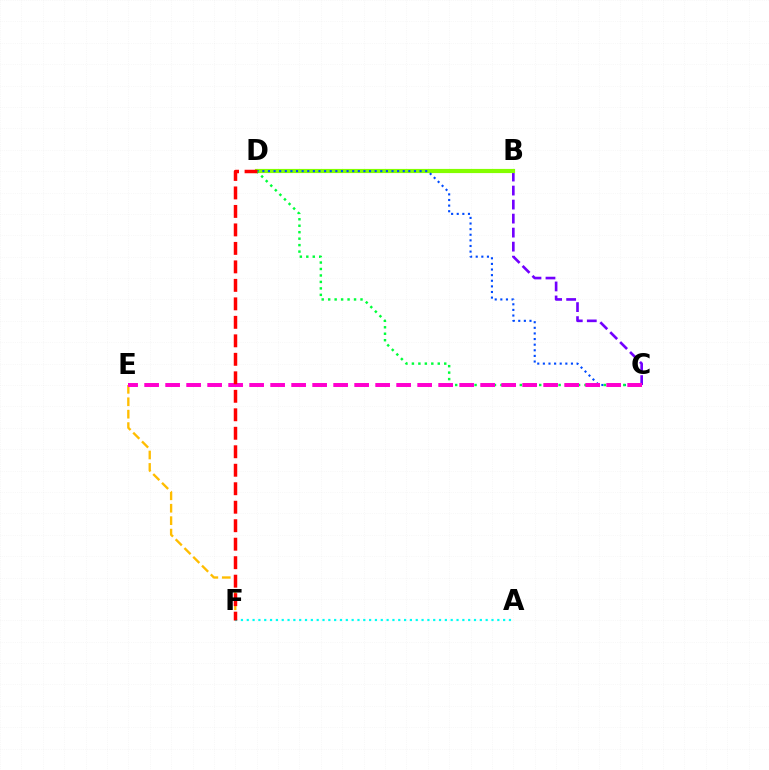{('B', 'C'): [{'color': '#7200ff', 'line_style': 'dashed', 'thickness': 1.9}], ('E', 'F'): [{'color': '#ffbd00', 'line_style': 'dashed', 'thickness': 1.69}], ('B', 'D'): [{'color': '#84ff00', 'line_style': 'solid', 'thickness': 3.0}], ('C', 'D'): [{'color': '#004bff', 'line_style': 'dotted', 'thickness': 1.53}, {'color': '#00ff39', 'line_style': 'dotted', 'thickness': 1.76}], ('A', 'F'): [{'color': '#00fff6', 'line_style': 'dotted', 'thickness': 1.58}], ('C', 'E'): [{'color': '#ff00cf', 'line_style': 'dashed', 'thickness': 2.85}], ('D', 'F'): [{'color': '#ff0000', 'line_style': 'dashed', 'thickness': 2.51}]}